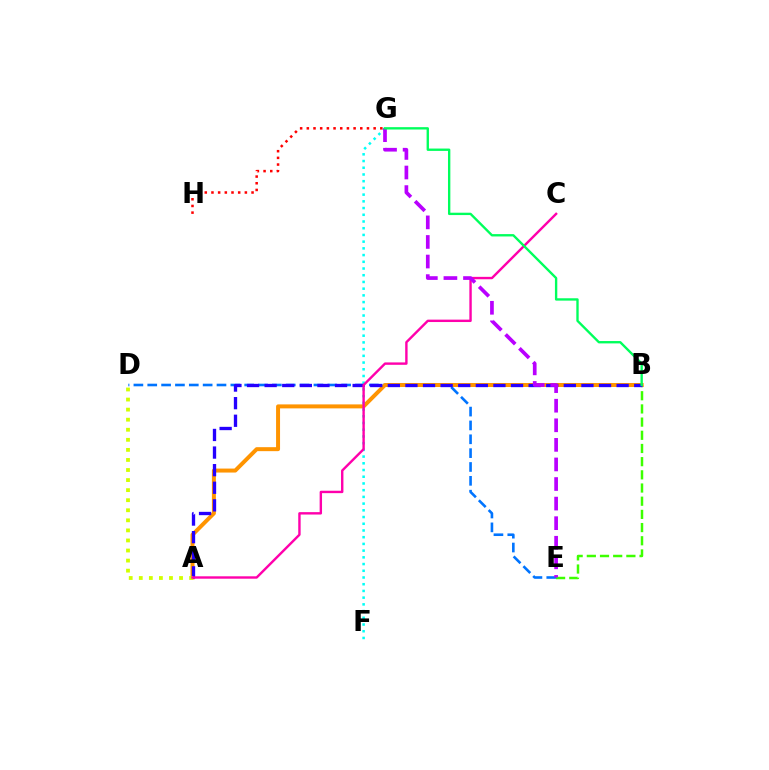{('B', 'E'): [{'color': '#3dff00', 'line_style': 'dashed', 'thickness': 1.79}], ('D', 'E'): [{'color': '#0074ff', 'line_style': 'dashed', 'thickness': 1.88}], ('A', 'B'): [{'color': '#ff9400', 'line_style': 'solid', 'thickness': 2.87}, {'color': '#2500ff', 'line_style': 'dashed', 'thickness': 2.39}], ('F', 'G'): [{'color': '#00fff6', 'line_style': 'dotted', 'thickness': 1.82}], ('A', 'D'): [{'color': '#d1ff00', 'line_style': 'dotted', 'thickness': 2.73}], ('A', 'C'): [{'color': '#ff00ac', 'line_style': 'solid', 'thickness': 1.73}], ('E', 'G'): [{'color': '#b900ff', 'line_style': 'dashed', 'thickness': 2.66}], ('G', 'H'): [{'color': '#ff0000', 'line_style': 'dotted', 'thickness': 1.82}], ('B', 'G'): [{'color': '#00ff5c', 'line_style': 'solid', 'thickness': 1.7}]}